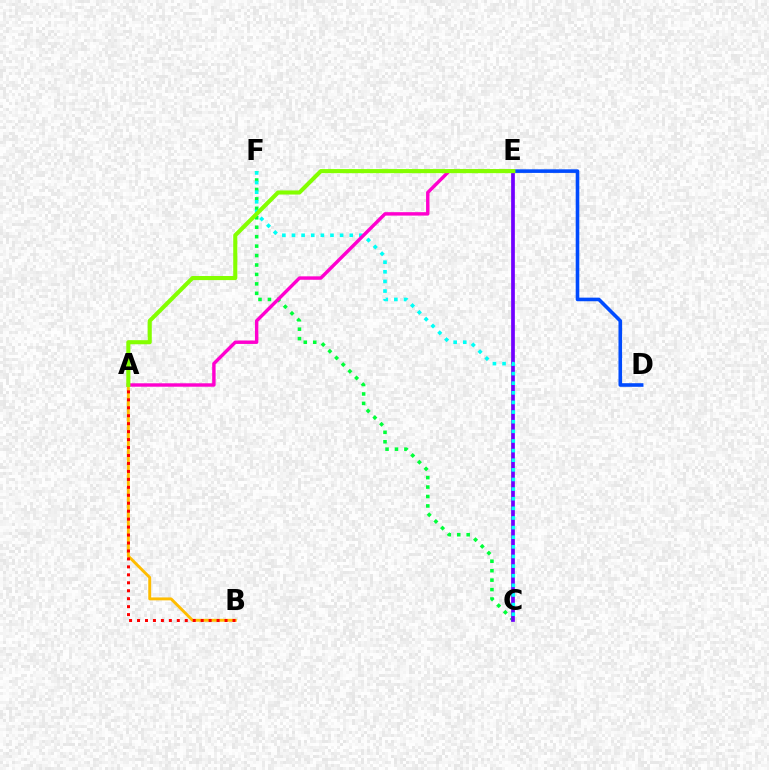{('C', 'F'): [{'color': '#00ff39', 'line_style': 'dotted', 'thickness': 2.57}, {'color': '#00fff6', 'line_style': 'dotted', 'thickness': 2.62}], ('C', 'E'): [{'color': '#7200ff', 'line_style': 'solid', 'thickness': 2.68}], ('D', 'E'): [{'color': '#004bff', 'line_style': 'solid', 'thickness': 2.59}], ('A', 'B'): [{'color': '#ffbd00', 'line_style': 'solid', 'thickness': 2.09}, {'color': '#ff0000', 'line_style': 'dotted', 'thickness': 2.16}], ('A', 'E'): [{'color': '#ff00cf', 'line_style': 'solid', 'thickness': 2.46}, {'color': '#84ff00', 'line_style': 'solid', 'thickness': 2.95}]}